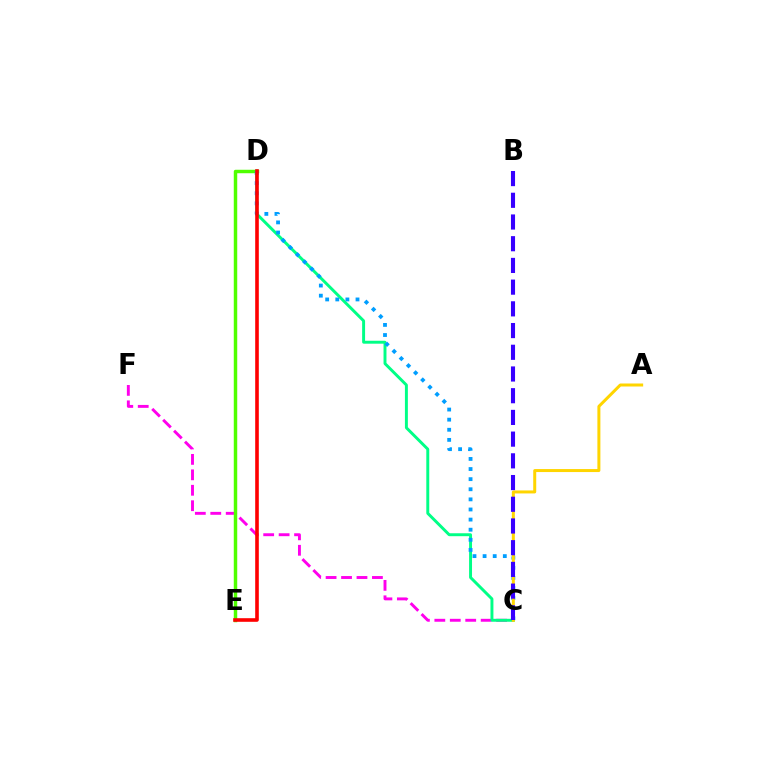{('C', 'F'): [{'color': '#ff00ed', 'line_style': 'dashed', 'thickness': 2.1}], ('D', 'E'): [{'color': '#4fff00', 'line_style': 'solid', 'thickness': 2.49}, {'color': '#ff0000', 'line_style': 'solid', 'thickness': 2.6}], ('C', 'D'): [{'color': '#00ff86', 'line_style': 'solid', 'thickness': 2.12}, {'color': '#009eff', 'line_style': 'dotted', 'thickness': 2.75}], ('A', 'C'): [{'color': '#ffd500', 'line_style': 'solid', 'thickness': 2.16}], ('B', 'C'): [{'color': '#3700ff', 'line_style': 'dashed', 'thickness': 2.95}]}